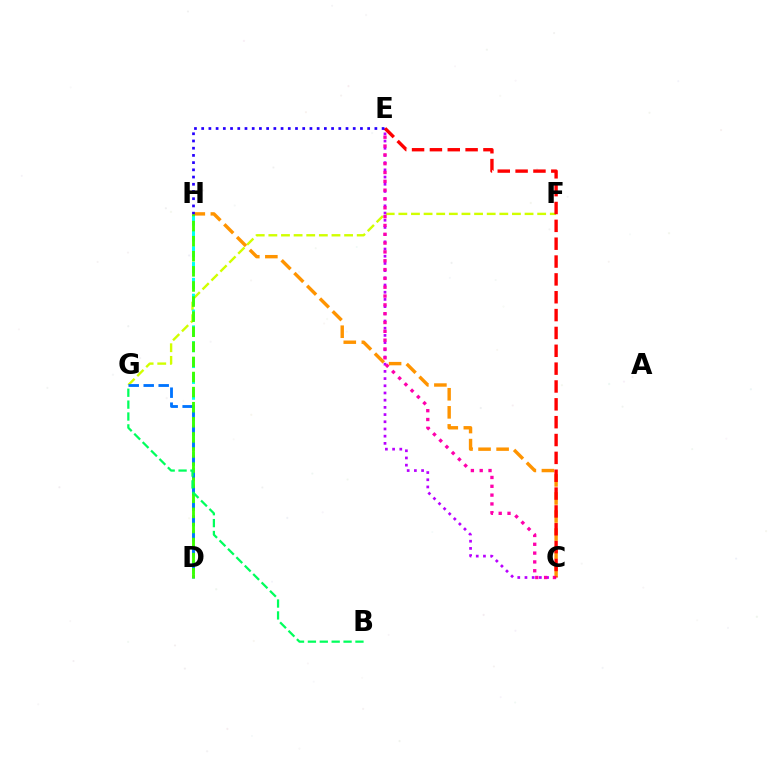{('F', 'G'): [{'color': '#d1ff00', 'line_style': 'dashed', 'thickness': 1.71}], ('D', 'H'): [{'color': '#00fff6', 'line_style': 'dashed', 'thickness': 2.15}, {'color': '#3dff00', 'line_style': 'dashed', 'thickness': 2.05}], ('C', 'H'): [{'color': '#ff9400', 'line_style': 'dashed', 'thickness': 2.45}], ('C', 'E'): [{'color': '#b900ff', 'line_style': 'dotted', 'thickness': 1.96}, {'color': '#ff00ac', 'line_style': 'dotted', 'thickness': 2.4}, {'color': '#ff0000', 'line_style': 'dashed', 'thickness': 2.42}], ('D', 'G'): [{'color': '#0074ff', 'line_style': 'dashed', 'thickness': 2.04}], ('E', 'H'): [{'color': '#2500ff', 'line_style': 'dotted', 'thickness': 1.96}], ('B', 'G'): [{'color': '#00ff5c', 'line_style': 'dashed', 'thickness': 1.62}]}